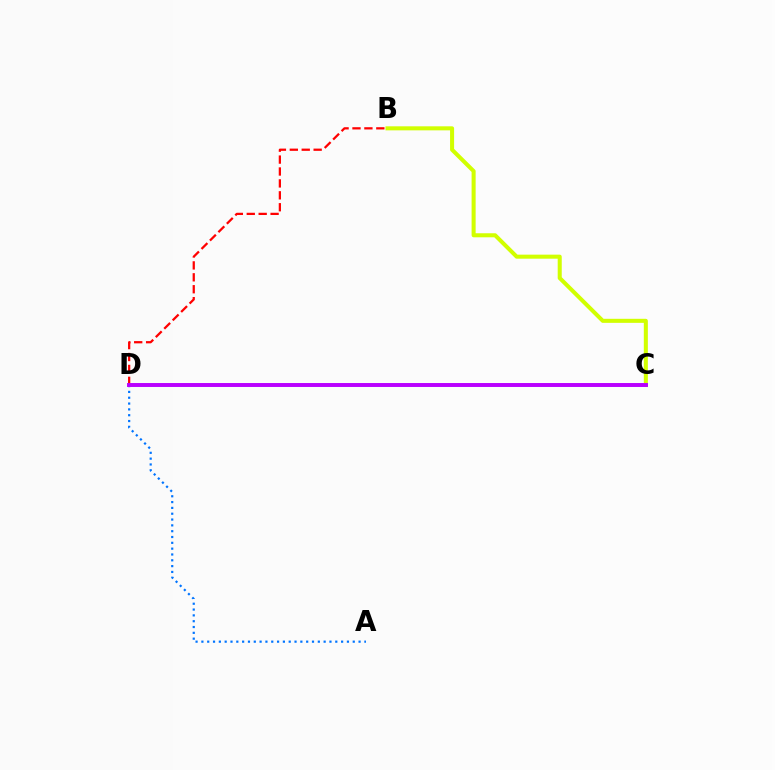{('A', 'D'): [{'color': '#0074ff', 'line_style': 'dotted', 'thickness': 1.58}], ('B', 'D'): [{'color': '#ff0000', 'line_style': 'dashed', 'thickness': 1.62}], ('C', 'D'): [{'color': '#00ff5c', 'line_style': 'solid', 'thickness': 1.79}, {'color': '#b900ff', 'line_style': 'solid', 'thickness': 2.83}], ('B', 'C'): [{'color': '#d1ff00', 'line_style': 'solid', 'thickness': 2.91}]}